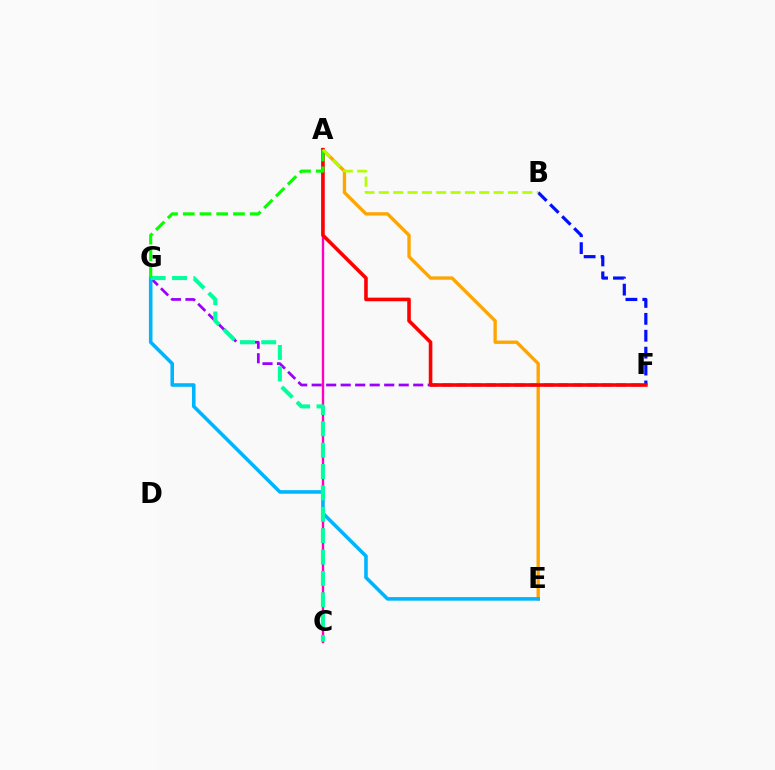{('F', 'G'): [{'color': '#9b00ff', 'line_style': 'dashed', 'thickness': 1.97}], ('A', 'E'): [{'color': '#ffa500', 'line_style': 'solid', 'thickness': 2.41}], ('A', 'C'): [{'color': '#ff00bd', 'line_style': 'solid', 'thickness': 1.72}], ('B', 'F'): [{'color': '#0010ff', 'line_style': 'dashed', 'thickness': 2.3}], ('A', 'F'): [{'color': '#ff0000', 'line_style': 'solid', 'thickness': 2.59}], ('E', 'G'): [{'color': '#00b5ff', 'line_style': 'solid', 'thickness': 2.58}], ('C', 'G'): [{'color': '#00ff9d', 'line_style': 'dashed', 'thickness': 2.9}], ('A', 'G'): [{'color': '#08ff00', 'line_style': 'dashed', 'thickness': 2.27}], ('A', 'B'): [{'color': '#b3ff00', 'line_style': 'dashed', 'thickness': 1.95}]}